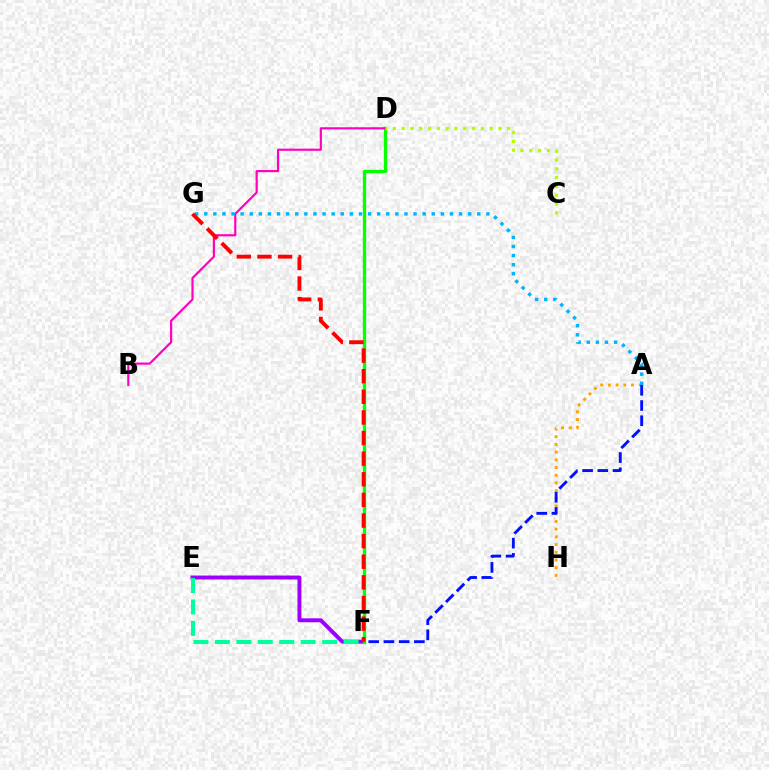{('E', 'F'): [{'color': '#9b00ff', 'line_style': 'solid', 'thickness': 2.84}, {'color': '#00ff9d', 'line_style': 'dashed', 'thickness': 2.92}], ('D', 'F'): [{'color': '#08ff00', 'line_style': 'solid', 'thickness': 2.39}], ('B', 'D'): [{'color': '#ff00bd', 'line_style': 'solid', 'thickness': 1.56}], ('A', 'H'): [{'color': '#ffa500', 'line_style': 'dotted', 'thickness': 2.09}], ('A', 'G'): [{'color': '#00b5ff', 'line_style': 'dotted', 'thickness': 2.47}], ('F', 'G'): [{'color': '#ff0000', 'line_style': 'dashed', 'thickness': 2.8}], ('A', 'F'): [{'color': '#0010ff', 'line_style': 'dashed', 'thickness': 2.07}], ('C', 'D'): [{'color': '#b3ff00', 'line_style': 'dotted', 'thickness': 2.39}]}